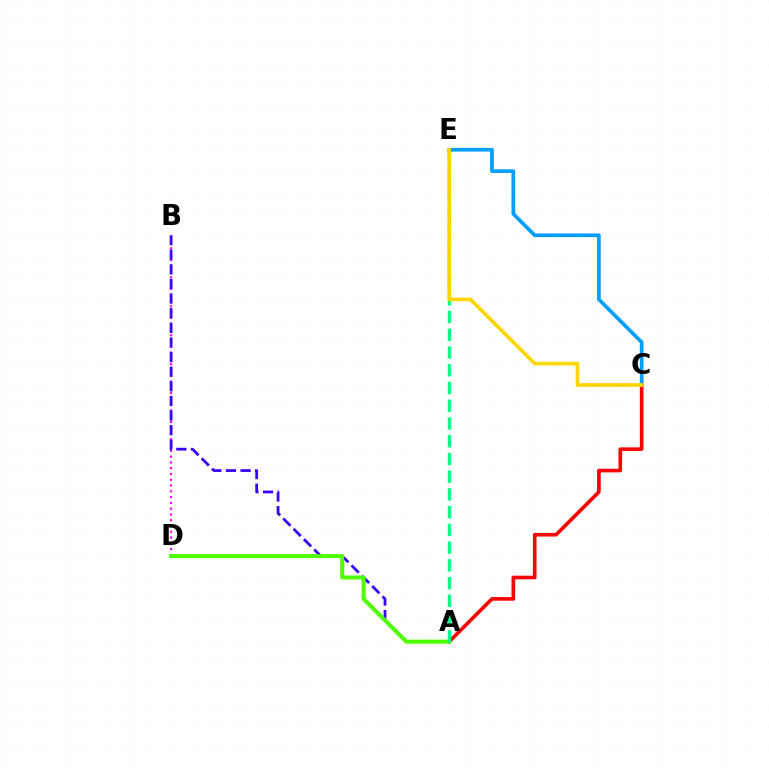{('A', 'C'): [{'color': '#ff0000', 'line_style': 'solid', 'thickness': 2.61}], ('B', 'D'): [{'color': '#ff00ed', 'line_style': 'dotted', 'thickness': 1.57}], ('A', 'B'): [{'color': '#3700ff', 'line_style': 'dashed', 'thickness': 1.99}], ('A', 'D'): [{'color': '#4fff00', 'line_style': 'solid', 'thickness': 2.92}], ('A', 'E'): [{'color': '#00ff86', 'line_style': 'dashed', 'thickness': 2.41}], ('C', 'E'): [{'color': '#009eff', 'line_style': 'solid', 'thickness': 2.65}, {'color': '#ffd500', 'line_style': 'solid', 'thickness': 2.64}]}